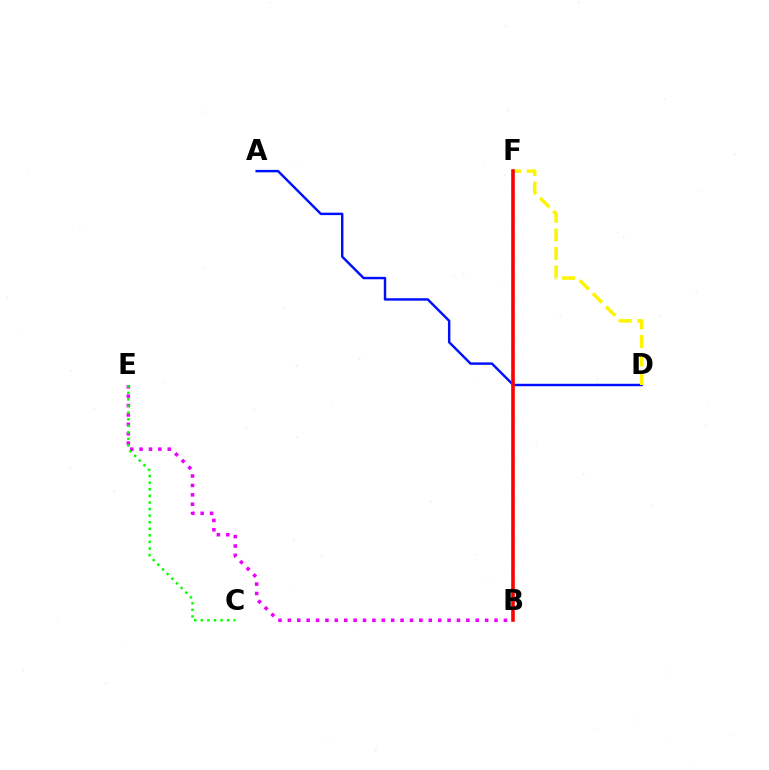{('B', 'E'): [{'color': '#ee00ff', 'line_style': 'dotted', 'thickness': 2.55}], ('A', 'D'): [{'color': '#0010ff', 'line_style': 'solid', 'thickness': 1.76}], ('D', 'F'): [{'color': '#fcf500', 'line_style': 'dashed', 'thickness': 2.52}], ('B', 'F'): [{'color': '#00fff6', 'line_style': 'dashed', 'thickness': 1.79}, {'color': '#ff0000', 'line_style': 'solid', 'thickness': 2.58}], ('C', 'E'): [{'color': '#08ff00', 'line_style': 'dotted', 'thickness': 1.79}]}